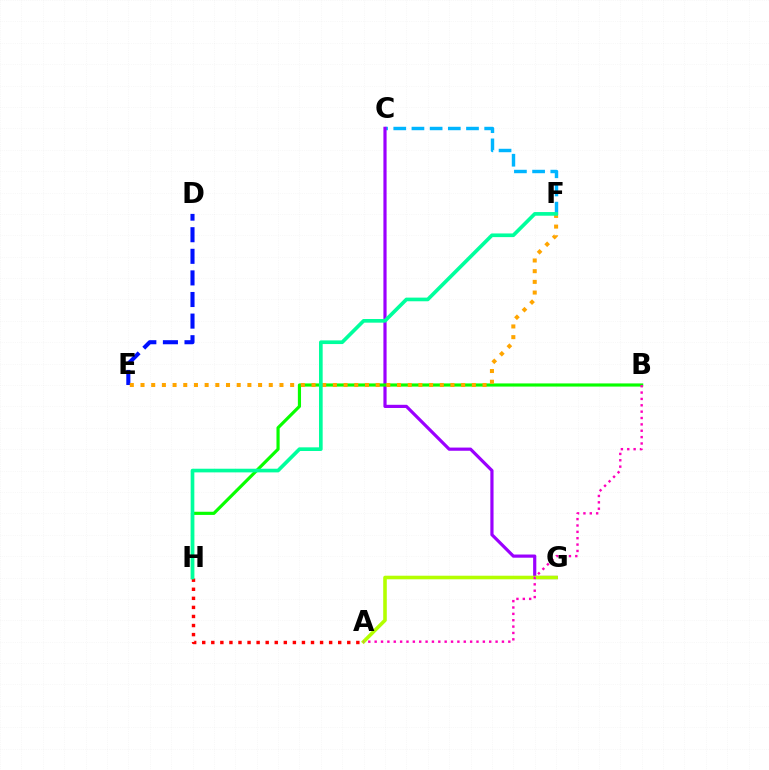{('D', 'E'): [{'color': '#0010ff', 'line_style': 'dashed', 'thickness': 2.93}], ('C', 'F'): [{'color': '#00b5ff', 'line_style': 'dashed', 'thickness': 2.47}], ('C', 'G'): [{'color': '#9b00ff', 'line_style': 'solid', 'thickness': 2.29}], ('B', 'H'): [{'color': '#08ff00', 'line_style': 'solid', 'thickness': 2.28}], ('A', 'G'): [{'color': '#b3ff00', 'line_style': 'solid', 'thickness': 2.57}], ('A', 'H'): [{'color': '#ff0000', 'line_style': 'dotted', 'thickness': 2.46}], ('A', 'B'): [{'color': '#ff00bd', 'line_style': 'dotted', 'thickness': 1.73}], ('E', 'F'): [{'color': '#ffa500', 'line_style': 'dotted', 'thickness': 2.9}], ('F', 'H'): [{'color': '#00ff9d', 'line_style': 'solid', 'thickness': 2.64}]}